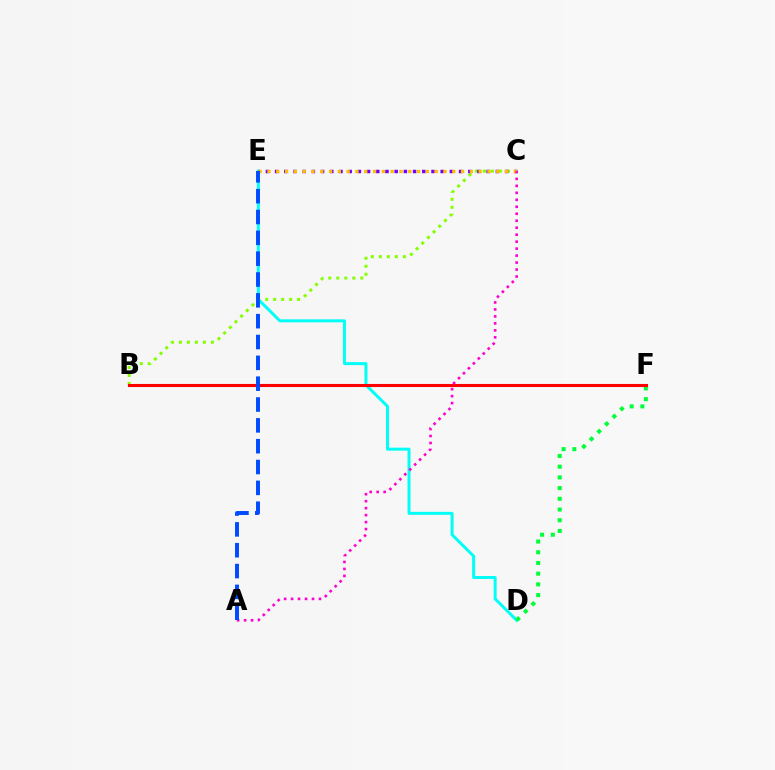{('D', 'E'): [{'color': '#00fff6', 'line_style': 'solid', 'thickness': 2.15}], ('D', 'F'): [{'color': '#00ff39', 'line_style': 'dotted', 'thickness': 2.91}], ('B', 'C'): [{'color': '#84ff00', 'line_style': 'dotted', 'thickness': 2.17}], ('B', 'F'): [{'color': '#ff0000', 'line_style': 'solid', 'thickness': 2.22}], ('C', 'E'): [{'color': '#7200ff', 'line_style': 'dotted', 'thickness': 2.5}, {'color': '#ffbd00', 'line_style': 'dotted', 'thickness': 2.39}], ('A', 'C'): [{'color': '#ff00cf', 'line_style': 'dotted', 'thickness': 1.9}], ('A', 'E'): [{'color': '#004bff', 'line_style': 'dashed', 'thickness': 2.83}]}